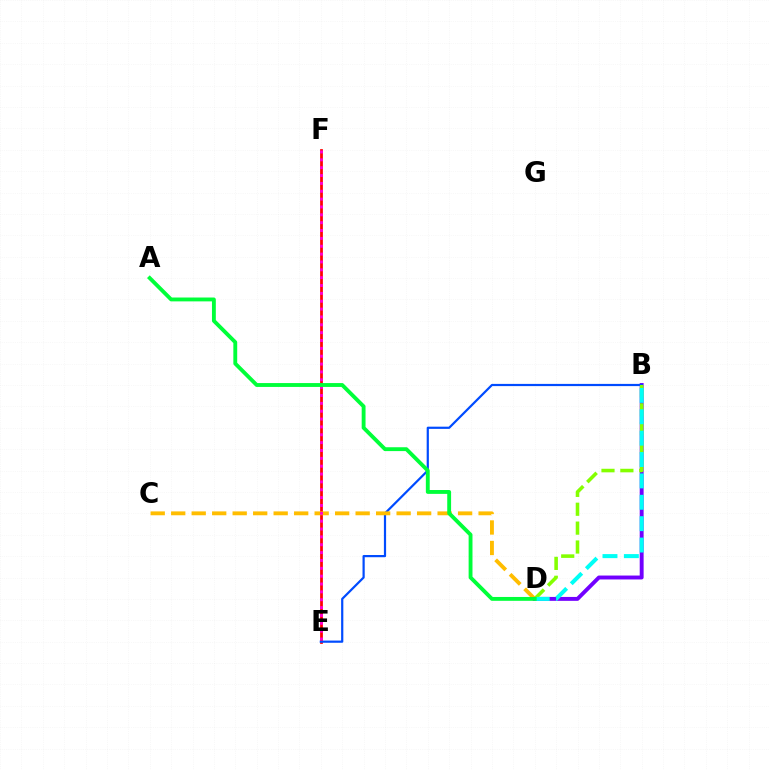{('B', 'D'): [{'color': '#7200ff', 'line_style': 'solid', 'thickness': 2.82}, {'color': '#84ff00', 'line_style': 'dashed', 'thickness': 2.57}, {'color': '#00fff6', 'line_style': 'dashed', 'thickness': 2.9}], ('E', 'F'): [{'color': '#ff0000', 'line_style': 'solid', 'thickness': 1.98}, {'color': '#ff00cf', 'line_style': 'dotted', 'thickness': 2.13}], ('B', 'E'): [{'color': '#004bff', 'line_style': 'solid', 'thickness': 1.59}], ('C', 'D'): [{'color': '#ffbd00', 'line_style': 'dashed', 'thickness': 2.78}], ('A', 'D'): [{'color': '#00ff39', 'line_style': 'solid', 'thickness': 2.78}]}